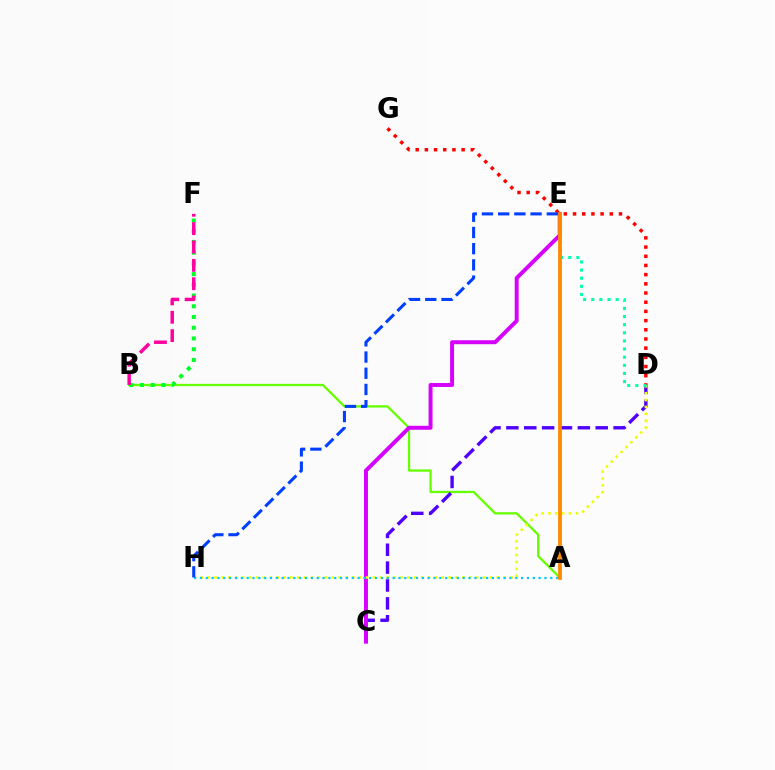{('D', 'G'): [{'color': '#ff0000', 'line_style': 'dotted', 'thickness': 2.5}], ('A', 'B'): [{'color': '#66ff00', 'line_style': 'solid', 'thickness': 1.64}], ('C', 'D'): [{'color': '#4f00ff', 'line_style': 'dashed', 'thickness': 2.43}], ('C', 'E'): [{'color': '#d600ff', 'line_style': 'solid', 'thickness': 2.84}], ('D', 'H'): [{'color': '#eeff00', 'line_style': 'dotted', 'thickness': 1.87}], ('A', 'H'): [{'color': '#00c7ff', 'line_style': 'dotted', 'thickness': 1.59}], ('D', 'E'): [{'color': '#00ffaf', 'line_style': 'dotted', 'thickness': 2.21}], ('B', 'F'): [{'color': '#00ff27', 'line_style': 'dotted', 'thickness': 2.91}, {'color': '#ff00a0', 'line_style': 'dashed', 'thickness': 2.49}], ('A', 'E'): [{'color': '#ff8800', 'line_style': 'solid', 'thickness': 2.72}], ('E', 'H'): [{'color': '#003fff', 'line_style': 'dashed', 'thickness': 2.2}]}